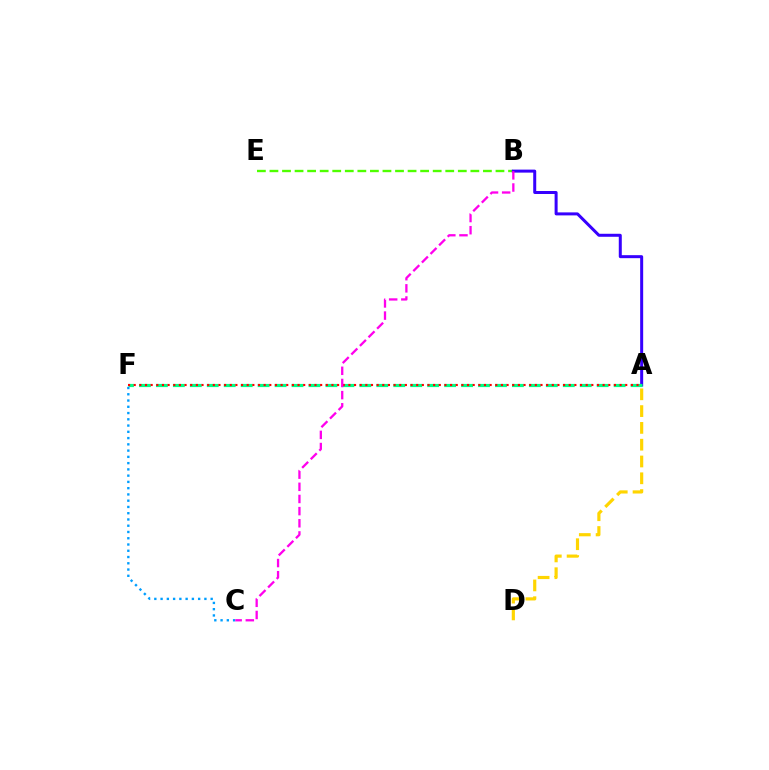{('B', 'E'): [{'color': '#4fff00', 'line_style': 'dashed', 'thickness': 1.71}], ('A', 'B'): [{'color': '#3700ff', 'line_style': 'solid', 'thickness': 2.16}], ('A', 'F'): [{'color': '#00ff86', 'line_style': 'dashed', 'thickness': 2.3}, {'color': '#ff0000', 'line_style': 'dotted', 'thickness': 1.53}], ('C', 'F'): [{'color': '#009eff', 'line_style': 'dotted', 'thickness': 1.7}], ('B', 'C'): [{'color': '#ff00ed', 'line_style': 'dashed', 'thickness': 1.65}], ('A', 'D'): [{'color': '#ffd500', 'line_style': 'dashed', 'thickness': 2.28}]}